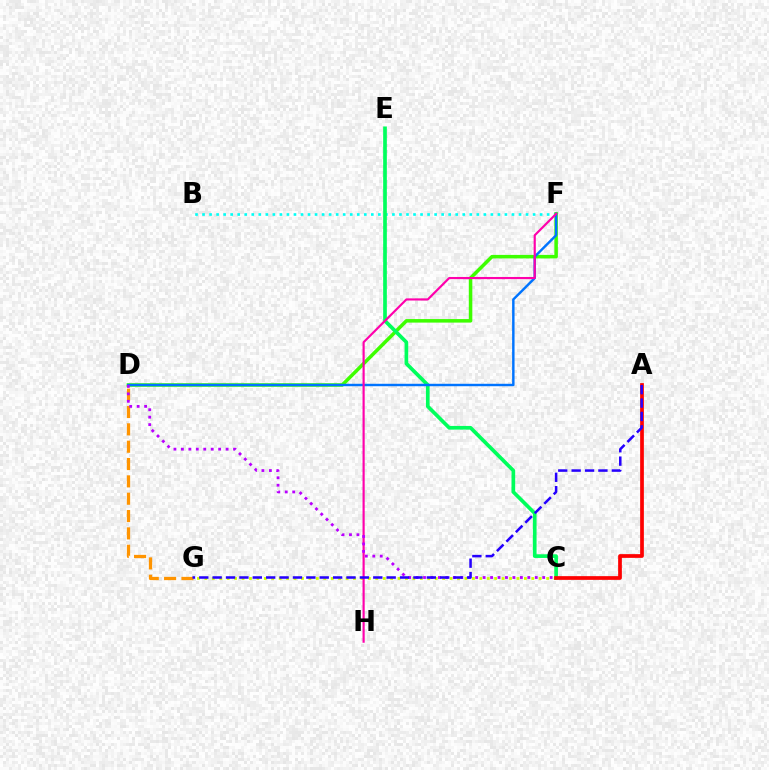{('B', 'F'): [{'color': '#00fff6', 'line_style': 'dotted', 'thickness': 1.91}], ('D', 'F'): [{'color': '#3dff00', 'line_style': 'solid', 'thickness': 2.54}, {'color': '#0074ff', 'line_style': 'solid', 'thickness': 1.76}], ('C', 'G'): [{'color': '#d1ff00', 'line_style': 'dotted', 'thickness': 2.02}], ('C', 'E'): [{'color': '#00ff5c', 'line_style': 'solid', 'thickness': 2.65}], ('A', 'C'): [{'color': '#ff0000', 'line_style': 'solid', 'thickness': 2.68}], ('D', 'G'): [{'color': '#ff9400', 'line_style': 'dashed', 'thickness': 2.36}], ('F', 'H'): [{'color': '#ff00ac', 'line_style': 'solid', 'thickness': 1.56}], ('C', 'D'): [{'color': '#b900ff', 'line_style': 'dotted', 'thickness': 2.02}], ('A', 'G'): [{'color': '#2500ff', 'line_style': 'dashed', 'thickness': 1.82}]}